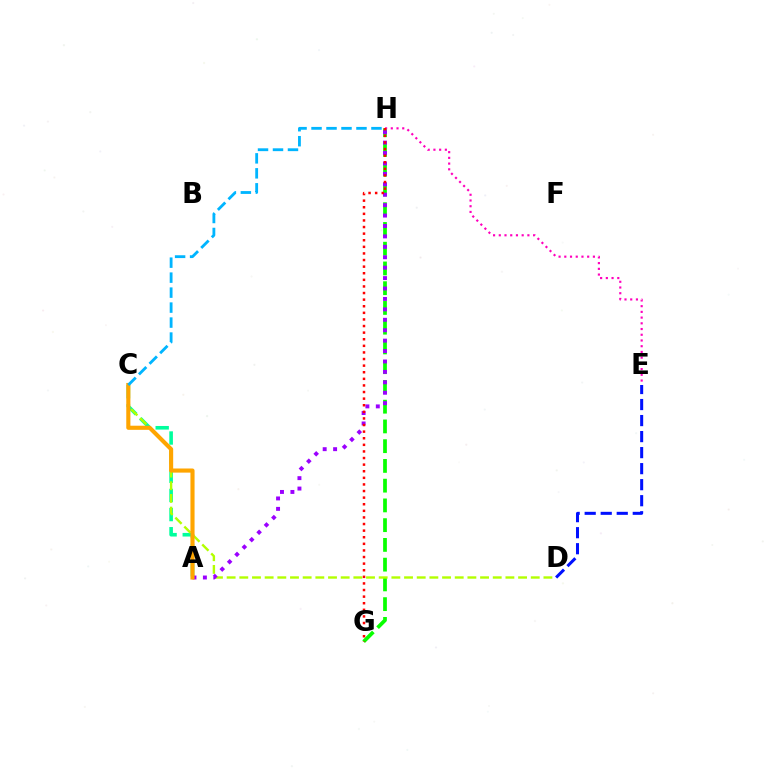{('G', 'H'): [{'color': '#08ff00', 'line_style': 'dashed', 'thickness': 2.68}, {'color': '#ff0000', 'line_style': 'dotted', 'thickness': 1.79}], ('D', 'E'): [{'color': '#0010ff', 'line_style': 'dashed', 'thickness': 2.18}], ('A', 'C'): [{'color': '#00ff9d', 'line_style': 'dashed', 'thickness': 2.6}, {'color': '#ffa500', 'line_style': 'solid', 'thickness': 2.97}], ('E', 'H'): [{'color': '#ff00bd', 'line_style': 'dotted', 'thickness': 1.55}], ('C', 'D'): [{'color': '#b3ff00', 'line_style': 'dashed', 'thickness': 1.72}], ('A', 'H'): [{'color': '#9b00ff', 'line_style': 'dotted', 'thickness': 2.83}], ('C', 'H'): [{'color': '#00b5ff', 'line_style': 'dashed', 'thickness': 2.04}]}